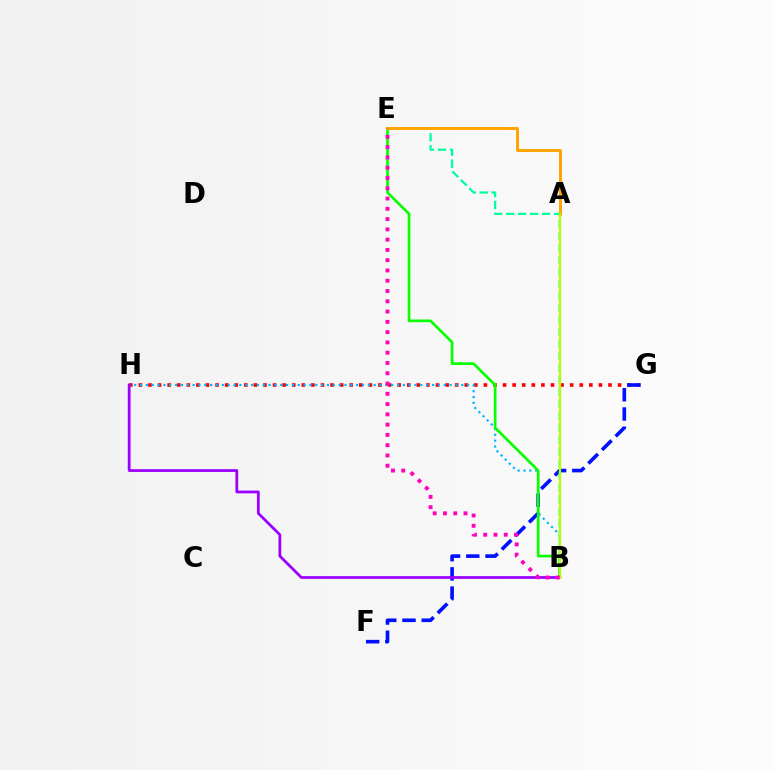{('G', 'H'): [{'color': '#ff0000', 'line_style': 'dotted', 'thickness': 2.6}], ('F', 'G'): [{'color': '#0010ff', 'line_style': 'dashed', 'thickness': 2.61}], ('B', 'E'): [{'color': '#00ff9d', 'line_style': 'dashed', 'thickness': 1.63}, {'color': '#08ff00', 'line_style': 'solid', 'thickness': 1.93}, {'color': '#ff00bd', 'line_style': 'dotted', 'thickness': 2.79}], ('B', 'H'): [{'color': '#00b5ff', 'line_style': 'dotted', 'thickness': 1.59}, {'color': '#9b00ff', 'line_style': 'solid', 'thickness': 1.99}], ('A', 'E'): [{'color': '#ffa500', 'line_style': 'solid', 'thickness': 2.13}], ('A', 'B'): [{'color': '#b3ff00', 'line_style': 'solid', 'thickness': 1.61}]}